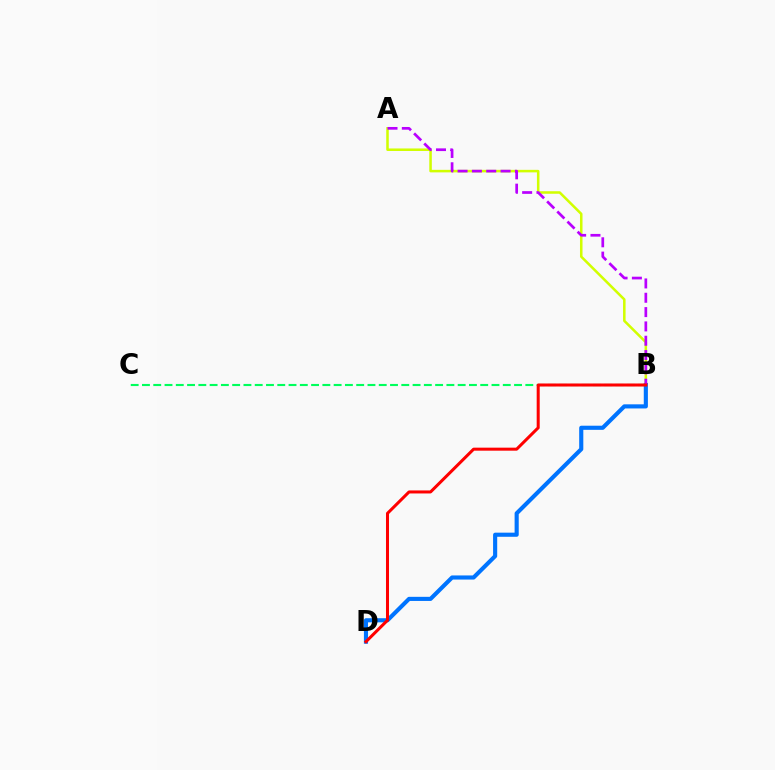{('B', 'C'): [{'color': '#00ff5c', 'line_style': 'dashed', 'thickness': 1.53}], ('A', 'B'): [{'color': '#d1ff00', 'line_style': 'solid', 'thickness': 1.82}, {'color': '#b900ff', 'line_style': 'dashed', 'thickness': 1.95}], ('B', 'D'): [{'color': '#0074ff', 'line_style': 'solid', 'thickness': 2.97}, {'color': '#ff0000', 'line_style': 'solid', 'thickness': 2.18}]}